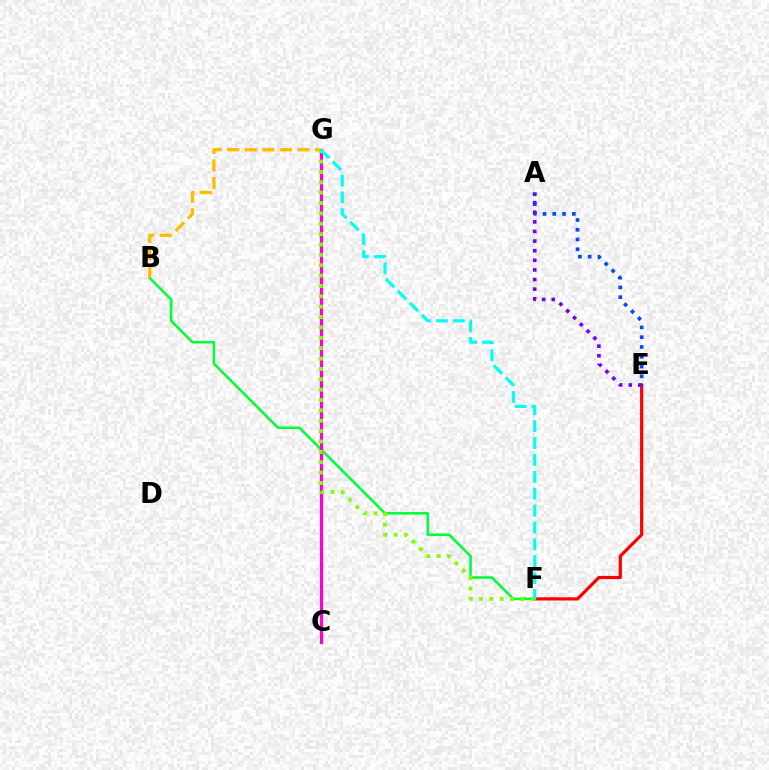{('E', 'F'): [{'color': '#ff0000', 'line_style': 'solid', 'thickness': 2.3}], ('A', 'E'): [{'color': '#004bff', 'line_style': 'dotted', 'thickness': 2.65}, {'color': '#7200ff', 'line_style': 'dotted', 'thickness': 2.61}], ('B', 'F'): [{'color': '#00ff39', 'line_style': 'solid', 'thickness': 1.85}], ('C', 'G'): [{'color': '#ff00cf', 'line_style': 'solid', 'thickness': 2.28}], ('B', 'G'): [{'color': '#ffbd00', 'line_style': 'dashed', 'thickness': 2.39}], ('F', 'G'): [{'color': '#84ff00', 'line_style': 'dotted', 'thickness': 2.82}, {'color': '#00fff6', 'line_style': 'dashed', 'thickness': 2.29}]}